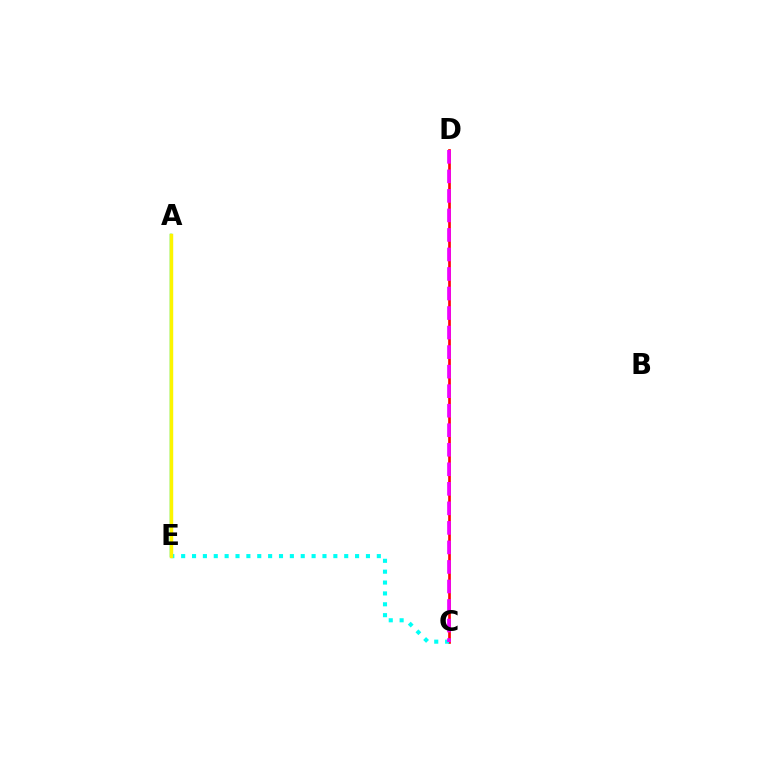{('C', 'D'): [{'color': '#ff0000', 'line_style': 'solid', 'thickness': 1.92}, {'color': '#ee00ff', 'line_style': 'dashed', 'thickness': 2.65}], ('A', 'E'): [{'color': '#0010ff', 'line_style': 'solid', 'thickness': 2.18}, {'color': '#08ff00', 'line_style': 'solid', 'thickness': 1.76}, {'color': '#fcf500', 'line_style': 'solid', 'thickness': 2.42}], ('C', 'E'): [{'color': '#00fff6', 'line_style': 'dotted', 'thickness': 2.95}]}